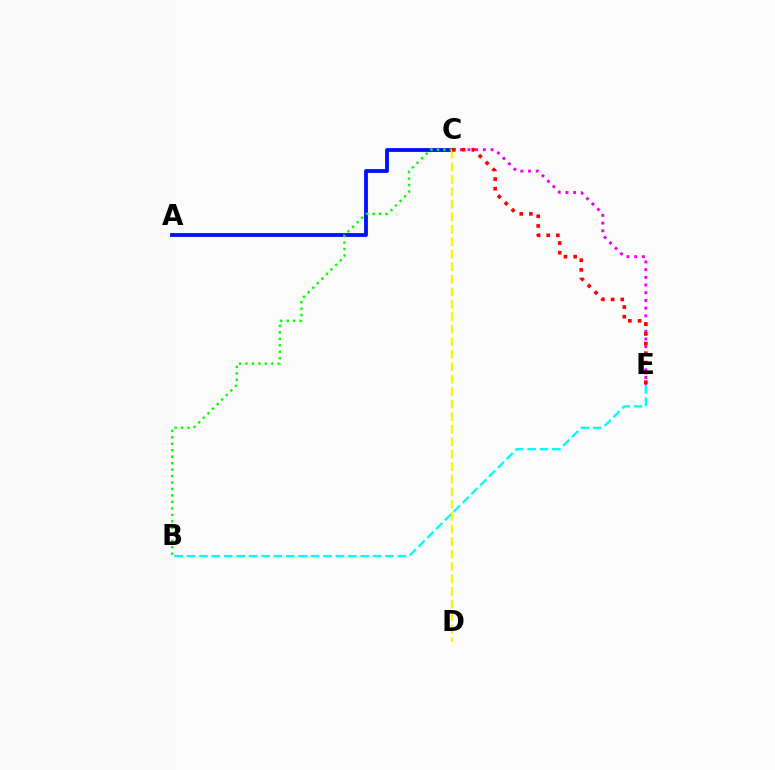{('A', 'C'): [{'color': '#0010ff', 'line_style': 'solid', 'thickness': 2.75}], ('C', 'E'): [{'color': '#ee00ff', 'line_style': 'dotted', 'thickness': 2.09}, {'color': '#ff0000', 'line_style': 'dotted', 'thickness': 2.63}], ('B', 'C'): [{'color': '#08ff00', 'line_style': 'dotted', 'thickness': 1.76}], ('B', 'E'): [{'color': '#00fff6', 'line_style': 'dashed', 'thickness': 1.69}], ('C', 'D'): [{'color': '#fcf500', 'line_style': 'dashed', 'thickness': 1.7}]}